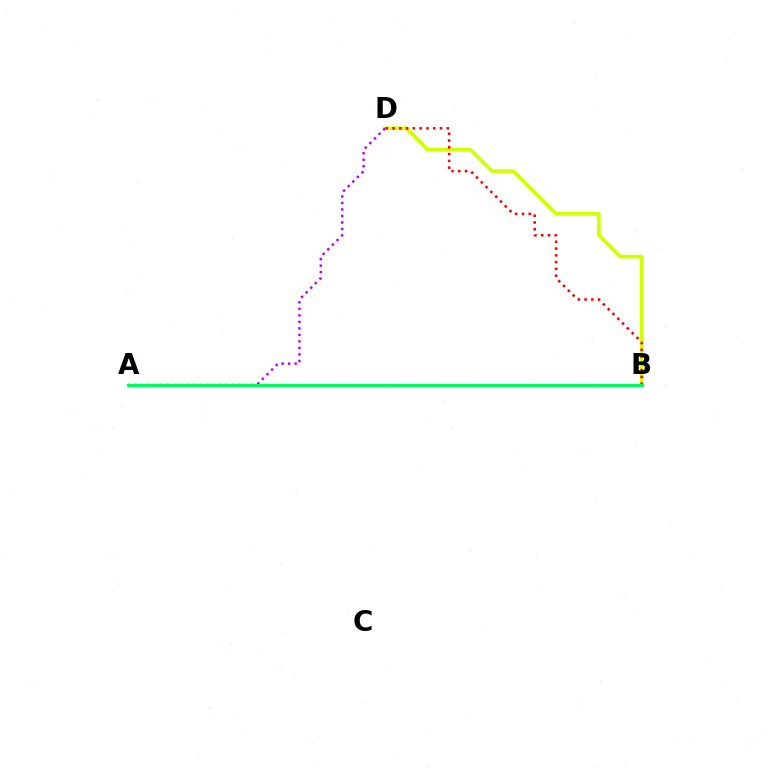{('B', 'D'): [{'color': '#d1ff00', 'line_style': 'solid', 'thickness': 2.65}, {'color': '#ff0000', 'line_style': 'dotted', 'thickness': 1.84}], ('A', 'B'): [{'color': '#0074ff', 'line_style': 'dotted', 'thickness': 2.25}, {'color': '#00ff5c', 'line_style': 'solid', 'thickness': 2.27}], ('A', 'D'): [{'color': '#b900ff', 'line_style': 'dotted', 'thickness': 1.77}]}